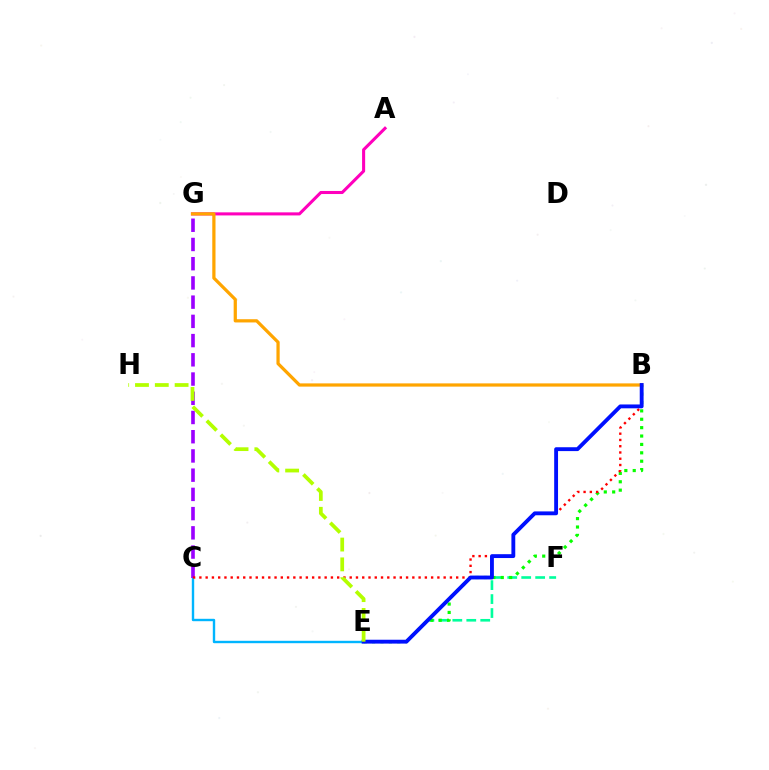{('A', 'G'): [{'color': '#ff00bd', 'line_style': 'solid', 'thickness': 2.21}], ('C', 'E'): [{'color': '#00b5ff', 'line_style': 'solid', 'thickness': 1.73}], ('E', 'F'): [{'color': '#00ff9d', 'line_style': 'dashed', 'thickness': 1.9}], ('C', 'G'): [{'color': '#9b00ff', 'line_style': 'dashed', 'thickness': 2.61}], ('B', 'E'): [{'color': '#08ff00', 'line_style': 'dotted', 'thickness': 2.28}, {'color': '#0010ff', 'line_style': 'solid', 'thickness': 2.78}], ('B', 'C'): [{'color': '#ff0000', 'line_style': 'dotted', 'thickness': 1.7}], ('B', 'G'): [{'color': '#ffa500', 'line_style': 'solid', 'thickness': 2.33}], ('E', 'H'): [{'color': '#b3ff00', 'line_style': 'dashed', 'thickness': 2.69}]}